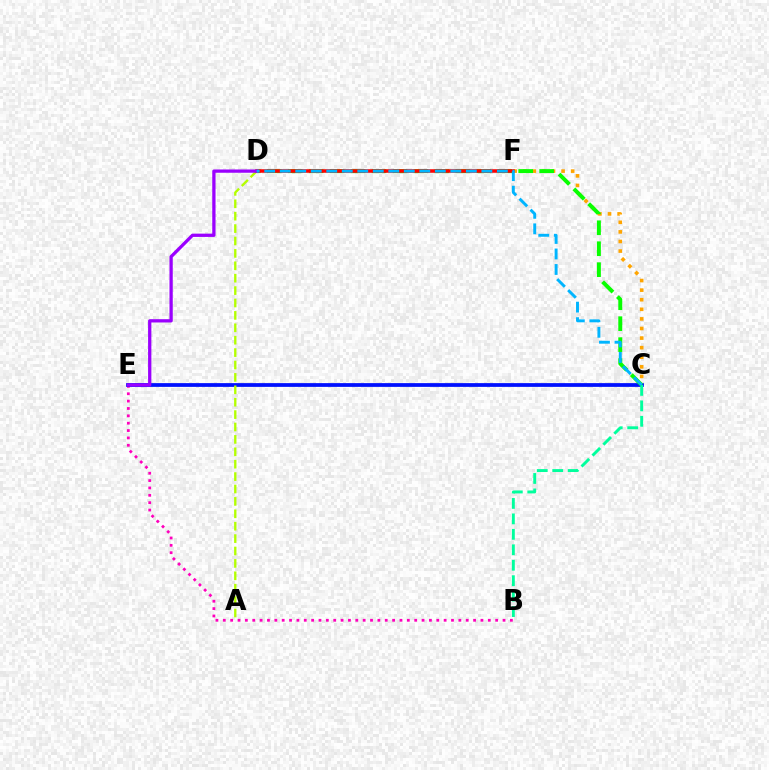{('C', 'F'): [{'color': '#ffa500', 'line_style': 'dotted', 'thickness': 2.6}], ('B', 'E'): [{'color': '#ff00bd', 'line_style': 'dotted', 'thickness': 2.0}], ('C', 'E'): [{'color': '#0010ff', 'line_style': 'solid', 'thickness': 2.7}], ('B', 'C'): [{'color': '#00ff9d', 'line_style': 'dashed', 'thickness': 2.1}], ('C', 'D'): [{'color': '#08ff00', 'line_style': 'dashed', 'thickness': 2.85}, {'color': '#00b5ff', 'line_style': 'dashed', 'thickness': 2.11}], ('A', 'D'): [{'color': '#b3ff00', 'line_style': 'dashed', 'thickness': 1.68}], ('D', 'F'): [{'color': '#ff0000', 'line_style': 'solid', 'thickness': 2.55}], ('D', 'E'): [{'color': '#9b00ff', 'line_style': 'solid', 'thickness': 2.36}]}